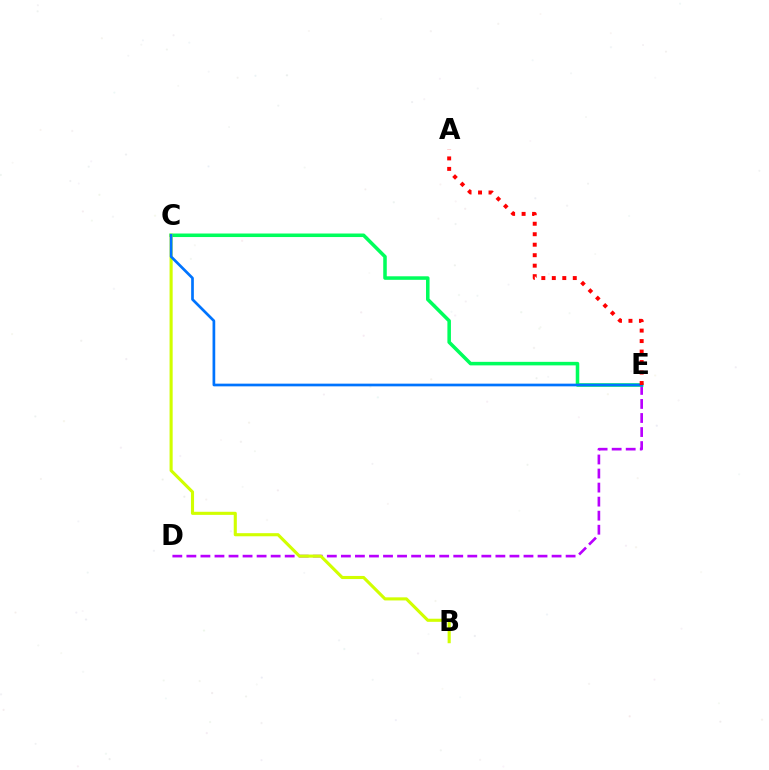{('D', 'E'): [{'color': '#b900ff', 'line_style': 'dashed', 'thickness': 1.91}], ('C', 'E'): [{'color': '#00ff5c', 'line_style': 'solid', 'thickness': 2.54}, {'color': '#0074ff', 'line_style': 'solid', 'thickness': 1.94}], ('B', 'C'): [{'color': '#d1ff00', 'line_style': 'solid', 'thickness': 2.23}], ('A', 'E'): [{'color': '#ff0000', 'line_style': 'dotted', 'thickness': 2.85}]}